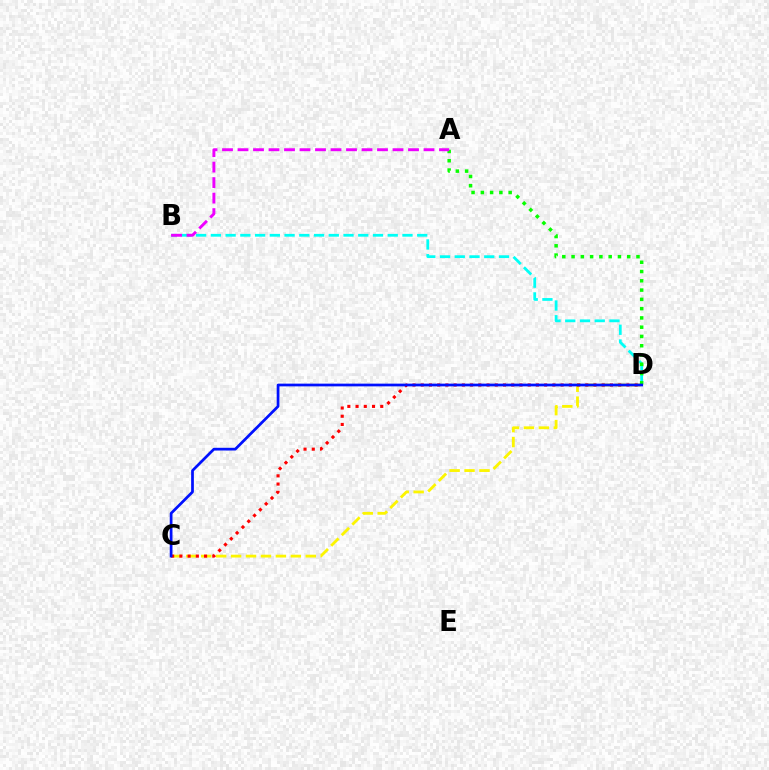{('B', 'D'): [{'color': '#00fff6', 'line_style': 'dashed', 'thickness': 2.0}], ('C', 'D'): [{'color': '#fcf500', 'line_style': 'dashed', 'thickness': 2.03}, {'color': '#ff0000', 'line_style': 'dotted', 'thickness': 2.24}, {'color': '#0010ff', 'line_style': 'solid', 'thickness': 1.97}], ('A', 'D'): [{'color': '#08ff00', 'line_style': 'dotted', 'thickness': 2.52}], ('A', 'B'): [{'color': '#ee00ff', 'line_style': 'dashed', 'thickness': 2.11}]}